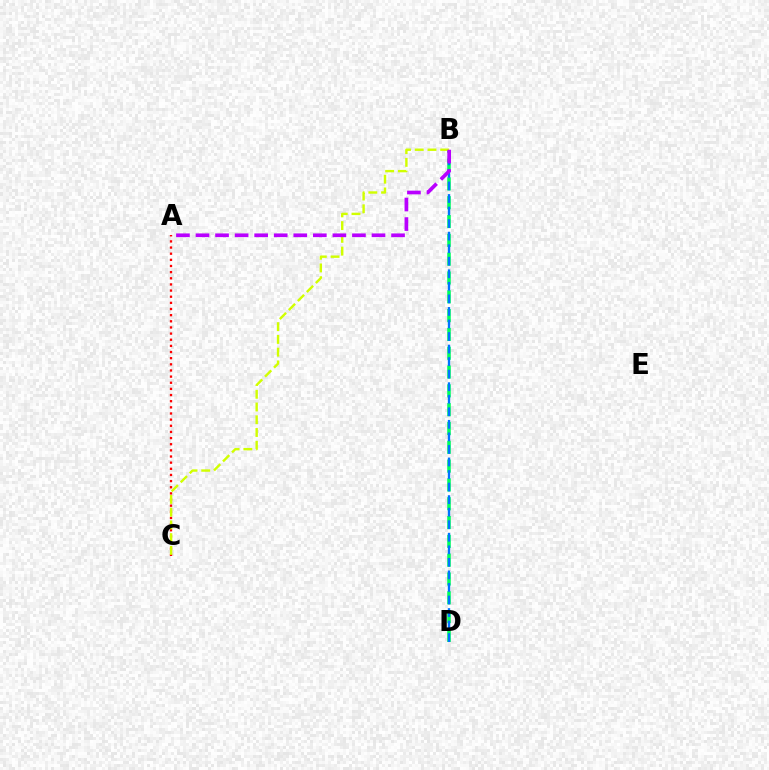{('A', 'C'): [{'color': '#ff0000', 'line_style': 'dotted', 'thickness': 1.67}], ('B', 'D'): [{'color': '#00ff5c', 'line_style': 'dashed', 'thickness': 2.56}, {'color': '#0074ff', 'line_style': 'dashed', 'thickness': 1.7}], ('B', 'C'): [{'color': '#d1ff00', 'line_style': 'dashed', 'thickness': 1.73}], ('A', 'B'): [{'color': '#b900ff', 'line_style': 'dashed', 'thickness': 2.66}]}